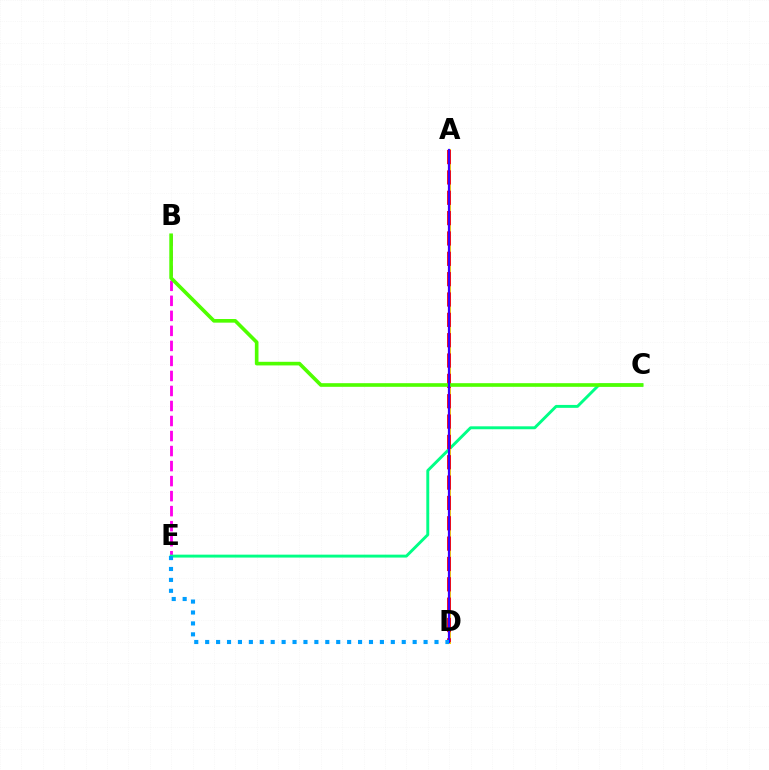{('B', 'E'): [{'color': '#ff00ed', 'line_style': 'dashed', 'thickness': 2.04}], ('C', 'E'): [{'color': '#00ff86', 'line_style': 'solid', 'thickness': 2.1}], ('A', 'D'): [{'color': '#ffd500', 'line_style': 'solid', 'thickness': 2.15}, {'color': '#ff0000', 'line_style': 'dashed', 'thickness': 2.76}, {'color': '#3700ff', 'line_style': 'solid', 'thickness': 1.61}], ('B', 'C'): [{'color': '#4fff00', 'line_style': 'solid', 'thickness': 2.62}], ('D', 'E'): [{'color': '#009eff', 'line_style': 'dotted', 'thickness': 2.97}]}